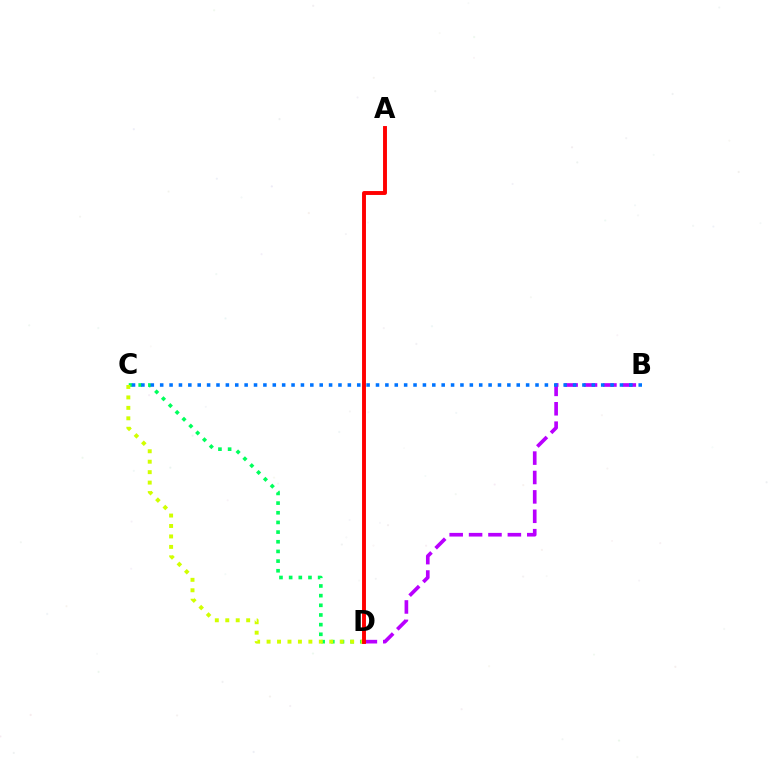{('C', 'D'): [{'color': '#00ff5c', 'line_style': 'dotted', 'thickness': 2.63}, {'color': '#d1ff00', 'line_style': 'dotted', 'thickness': 2.84}], ('B', 'D'): [{'color': '#b900ff', 'line_style': 'dashed', 'thickness': 2.63}], ('B', 'C'): [{'color': '#0074ff', 'line_style': 'dotted', 'thickness': 2.55}], ('A', 'D'): [{'color': '#ff0000', 'line_style': 'solid', 'thickness': 2.81}]}